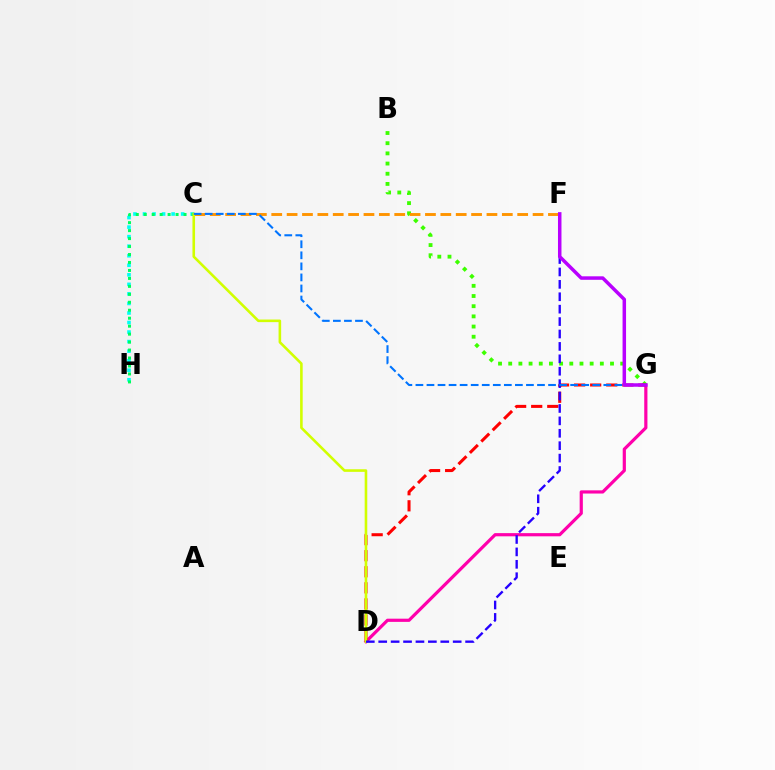{('C', 'H'): [{'color': '#00fff6', 'line_style': 'dotted', 'thickness': 2.59}, {'color': '#00ff5c', 'line_style': 'dotted', 'thickness': 2.16}], ('D', 'G'): [{'color': '#ff00ac', 'line_style': 'solid', 'thickness': 2.3}, {'color': '#ff0000', 'line_style': 'dashed', 'thickness': 2.18}], ('B', 'G'): [{'color': '#3dff00', 'line_style': 'dotted', 'thickness': 2.77}], ('C', 'F'): [{'color': '#ff9400', 'line_style': 'dashed', 'thickness': 2.09}], ('C', 'D'): [{'color': '#d1ff00', 'line_style': 'solid', 'thickness': 1.87}], ('D', 'F'): [{'color': '#2500ff', 'line_style': 'dashed', 'thickness': 1.69}], ('C', 'G'): [{'color': '#0074ff', 'line_style': 'dashed', 'thickness': 1.5}], ('F', 'G'): [{'color': '#b900ff', 'line_style': 'solid', 'thickness': 2.52}]}